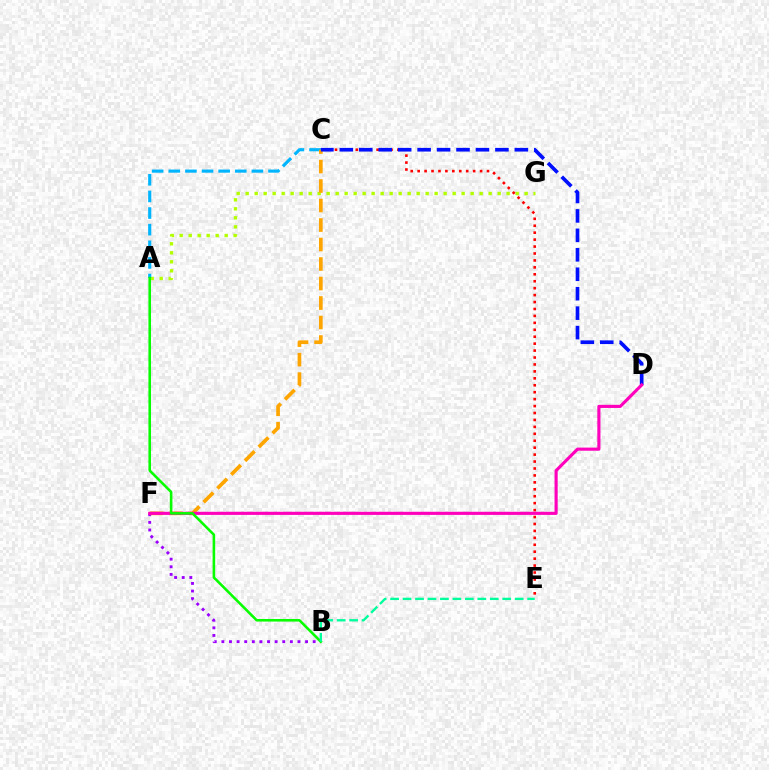{('A', 'G'): [{'color': '#b3ff00', 'line_style': 'dotted', 'thickness': 2.44}], ('C', 'E'): [{'color': '#ff0000', 'line_style': 'dotted', 'thickness': 1.88}], ('B', 'F'): [{'color': '#9b00ff', 'line_style': 'dotted', 'thickness': 2.07}], ('A', 'C'): [{'color': '#00b5ff', 'line_style': 'dashed', 'thickness': 2.26}], ('C', 'F'): [{'color': '#ffa500', 'line_style': 'dashed', 'thickness': 2.65}], ('C', 'D'): [{'color': '#0010ff', 'line_style': 'dashed', 'thickness': 2.64}], ('D', 'F'): [{'color': '#ff00bd', 'line_style': 'solid', 'thickness': 2.25}], ('A', 'B'): [{'color': '#08ff00', 'line_style': 'solid', 'thickness': 1.86}], ('B', 'E'): [{'color': '#00ff9d', 'line_style': 'dashed', 'thickness': 1.69}]}